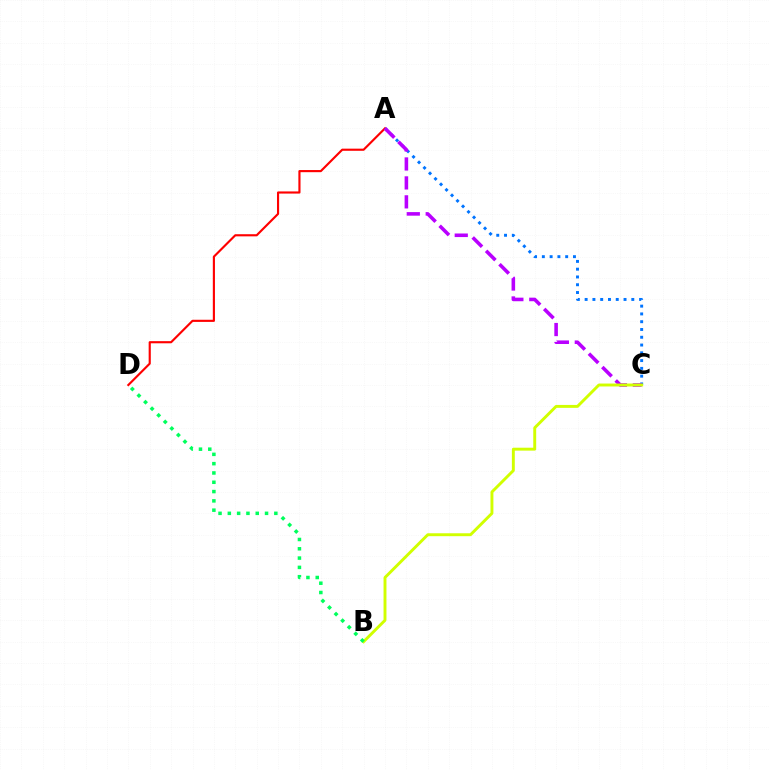{('A', 'D'): [{'color': '#ff0000', 'line_style': 'solid', 'thickness': 1.54}], ('A', 'C'): [{'color': '#0074ff', 'line_style': 'dotted', 'thickness': 2.11}, {'color': '#b900ff', 'line_style': 'dashed', 'thickness': 2.57}], ('B', 'C'): [{'color': '#d1ff00', 'line_style': 'solid', 'thickness': 2.1}], ('B', 'D'): [{'color': '#00ff5c', 'line_style': 'dotted', 'thickness': 2.53}]}